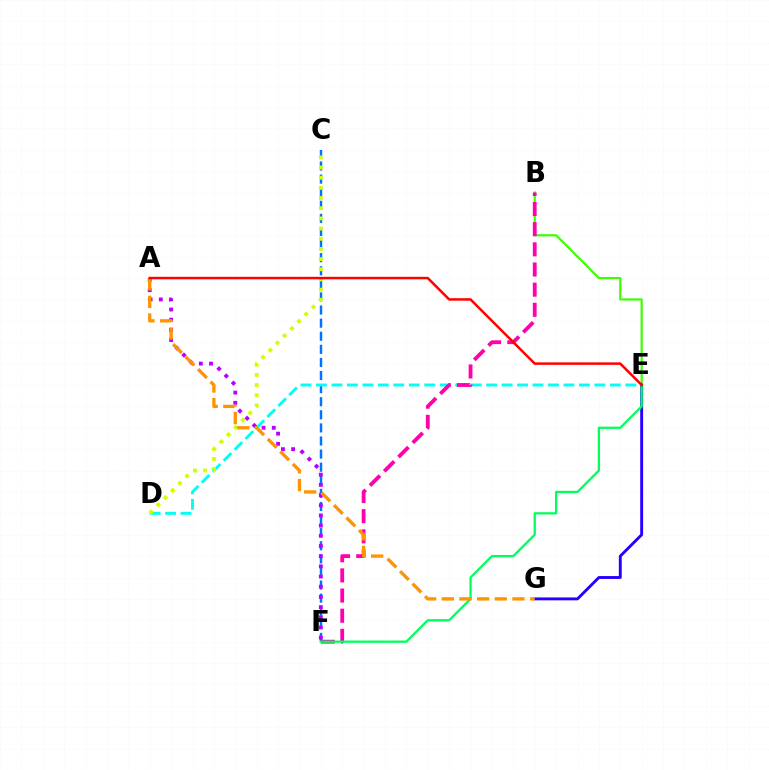{('C', 'F'): [{'color': '#0074ff', 'line_style': 'dashed', 'thickness': 1.78}], ('B', 'E'): [{'color': '#3dff00', 'line_style': 'solid', 'thickness': 1.58}], ('D', 'E'): [{'color': '#00fff6', 'line_style': 'dashed', 'thickness': 2.1}], ('A', 'F'): [{'color': '#b900ff', 'line_style': 'dotted', 'thickness': 2.77}], ('E', 'G'): [{'color': '#2500ff', 'line_style': 'solid', 'thickness': 2.08}], ('B', 'F'): [{'color': '#ff00ac', 'line_style': 'dashed', 'thickness': 2.74}], ('C', 'D'): [{'color': '#d1ff00', 'line_style': 'dotted', 'thickness': 2.76}], ('E', 'F'): [{'color': '#00ff5c', 'line_style': 'solid', 'thickness': 1.64}], ('A', 'G'): [{'color': '#ff9400', 'line_style': 'dashed', 'thickness': 2.4}], ('A', 'E'): [{'color': '#ff0000', 'line_style': 'solid', 'thickness': 1.8}]}